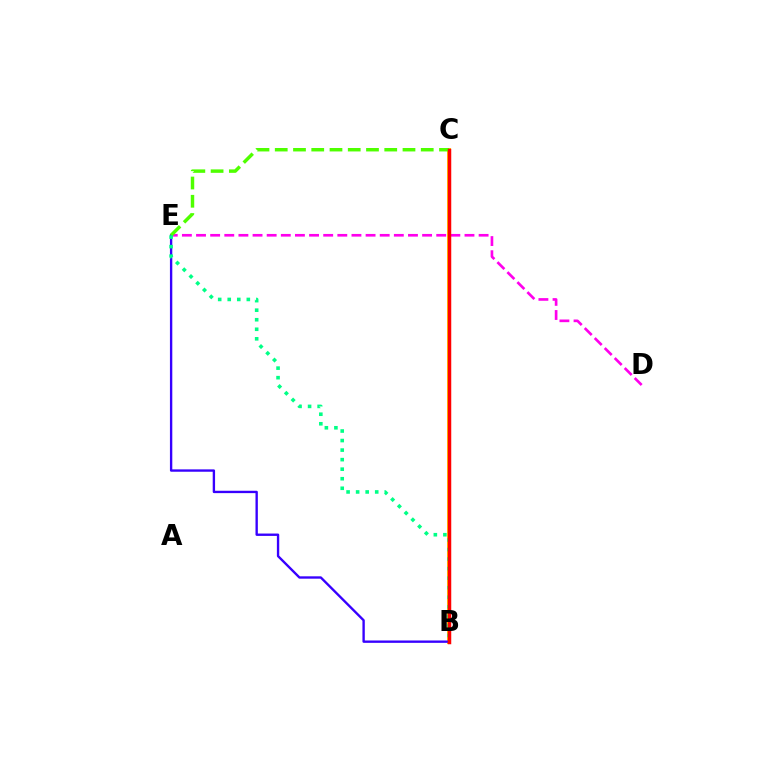{('D', 'E'): [{'color': '#ff00ed', 'line_style': 'dashed', 'thickness': 1.92}], ('B', 'C'): [{'color': '#ffd500', 'line_style': 'solid', 'thickness': 2.89}, {'color': '#009eff', 'line_style': 'dotted', 'thickness': 2.03}, {'color': '#ff0000', 'line_style': 'solid', 'thickness': 2.5}], ('B', 'E'): [{'color': '#3700ff', 'line_style': 'solid', 'thickness': 1.7}, {'color': '#00ff86', 'line_style': 'dotted', 'thickness': 2.59}], ('C', 'E'): [{'color': '#4fff00', 'line_style': 'dashed', 'thickness': 2.48}]}